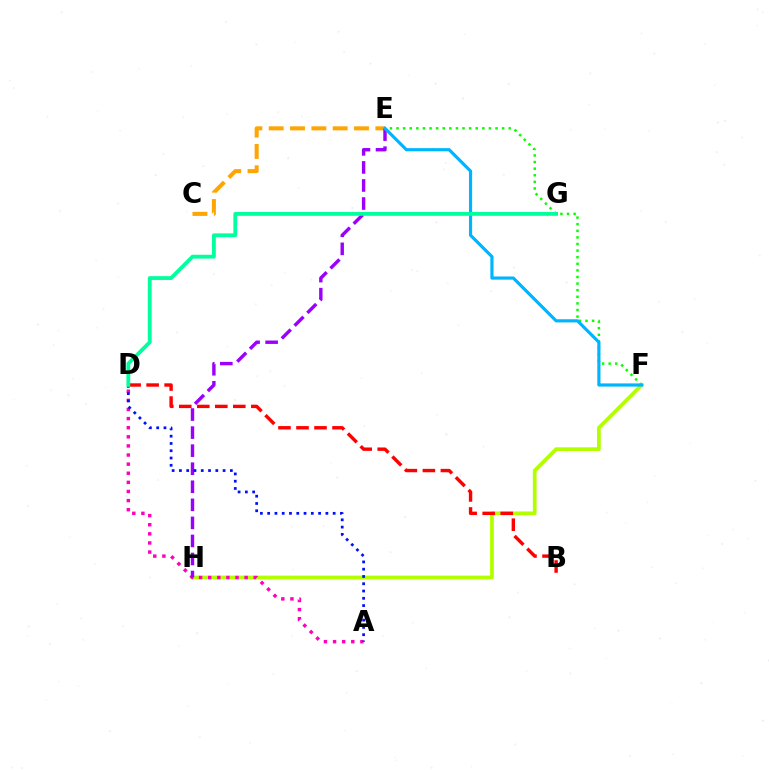{('E', 'F'): [{'color': '#08ff00', 'line_style': 'dotted', 'thickness': 1.79}, {'color': '#00b5ff', 'line_style': 'solid', 'thickness': 2.28}], ('F', 'H'): [{'color': '#b3ff00', 'line_style': 'solid', 'thickness': 2.7}], ('C', 'E'): [{'color': '#ffa500', 'line_style': 'dashed', 'thickness': 2.9}], ('A', 'D'): [{'color': '#ff00bd', 'line_style': 'dotted', 'thickness': 2.48}, {'color': '#0010ff', 'line_style': 'dotted', 'thickness': 1.98}], ('E', 'H'): [{'color': '#9b00ff', 'line_style': 'dashed', 'thickness': 2.45}], ('B', 'D'): [{'color': '#ff0000', 'line_style': 'dashed', 'thickness': 2.45}], ('D', 'G'): [{'color': '#00ff9d', 'line_style': 'solid', 'thickness': 2.75}]}